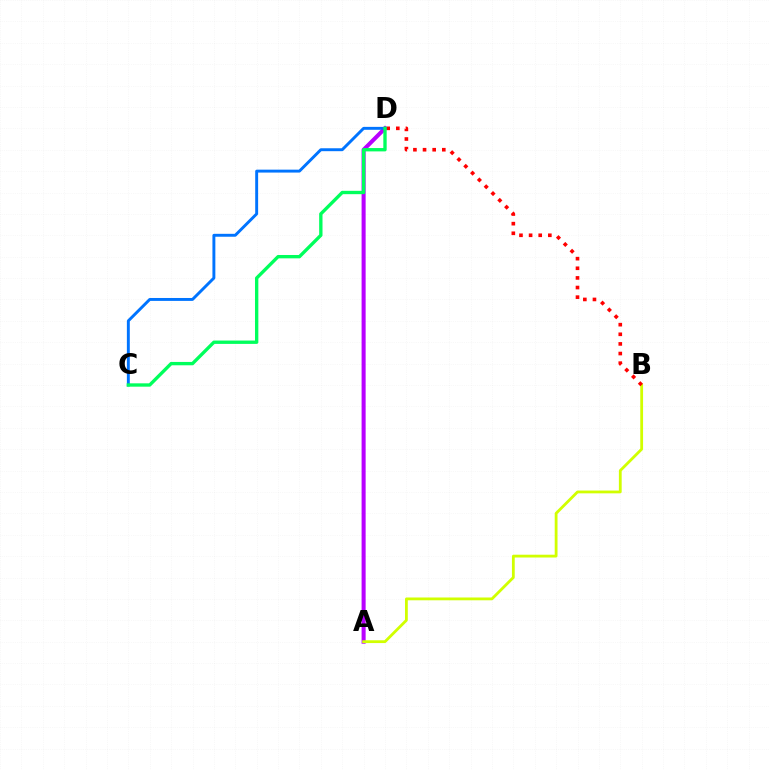{('A', 'D'): [{'color': '#b900ff', 'line_style': 'solid', 'thickness': 2.91}], ('A', 'B'): [{'color': '#d1ff00', 'line_style': 'solid', 'thickness': 2.01}], ('B', 'D'): [{'color': '#ff0000', 'line_style': 'dotted', 'thickness': 2.62}], ('C', 'D'): [{'color': '#0074ff', 'line_style': 'solid', 'thickness': 2.1}, {'color': '#00ff5c', 'line_style': 'solid', 'thickness': 2.41}]}